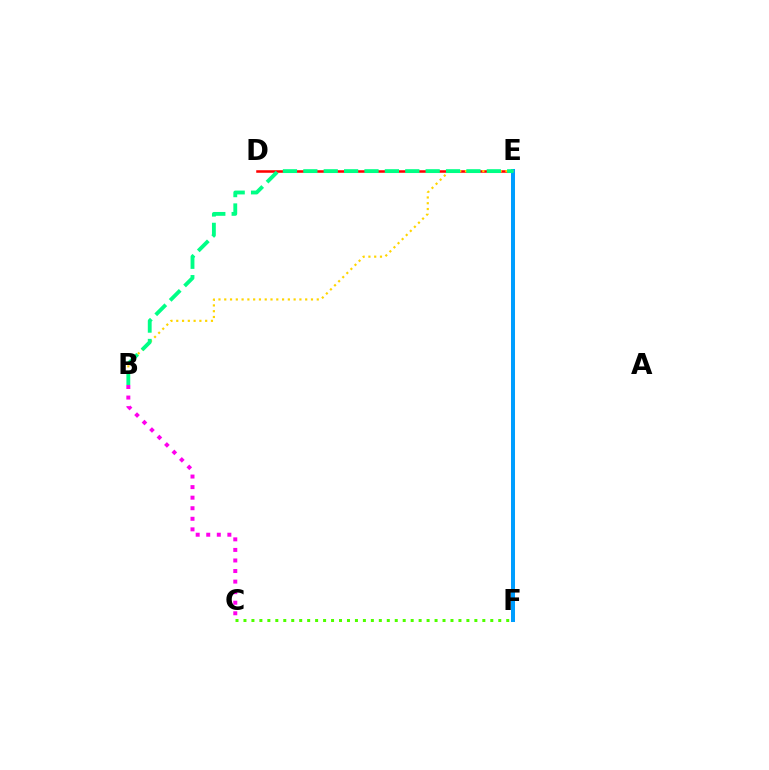{('C', 'F'): [{'color': '#4fff00', 'line_style': 'dotted', 'thickness': 2.16}], ('E', 'F'): [{'color': '#3700ff', 'line_style': 'dashed', 'thickness': 2.87}, {'color': '#009eff', 'line_style': 'solid', 'thickness': 2.88}], ('B', 'C'): [{'color': '#ff00ed', 'line_style': 'dotted', 'thickness': 2.87}], ('D', 'E'): [{'color': '#ff0000', 'line_style': 'solid', 'thickness': 1.83}], ('B', 'E'): [{'color': '#ffd500', 'line_style': 'dotted', 'thickness': 1.57}, {'color': '#00ff86', 'line_style': 'dashed', 'thickness': 2.77}]}